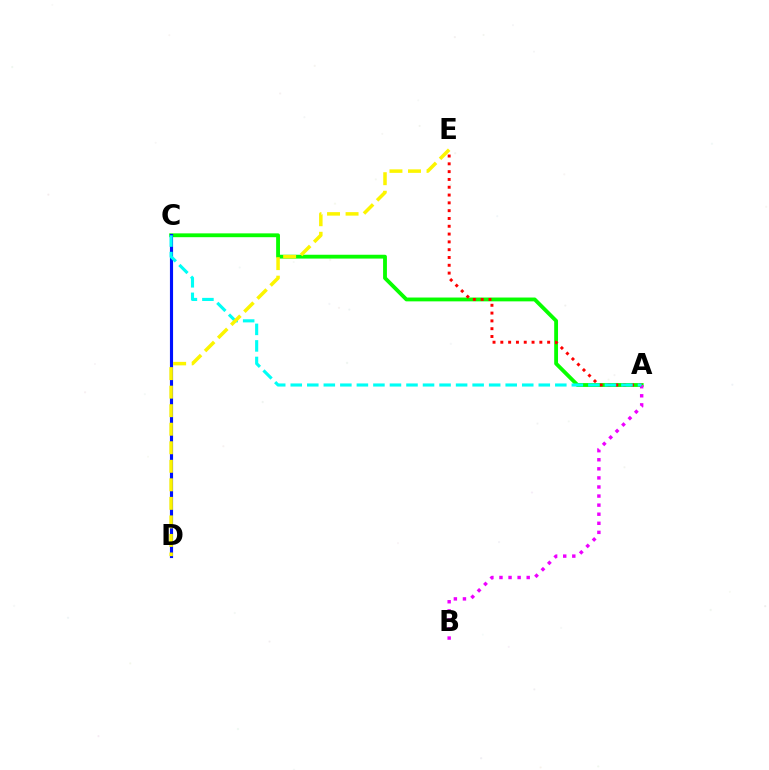{('A', 'C'): [{'color': '#08ff00', 'line_style': 'solid', 'thickness': 2.76}, {'color': '#00fff6', 'line_style': 'dashed', 'thickness': 2.25}], ('A', 'B'): [{'color': '#ee00ff', 'line_style': 'dotted', 'thickness': 2.47}], ('C', 'D'): [{'color': '#0010ff', 'line_style': 'solid', 'thickness': 2.26}], ('A', 'E'): [{'color': '#ff0000', 'line_style': 'dotted', 'thickness': 2.12}], ('D', 'E'): [{'color': '#fcf500', 'line_style': 'dashed', 'thickness': 2.52}]}